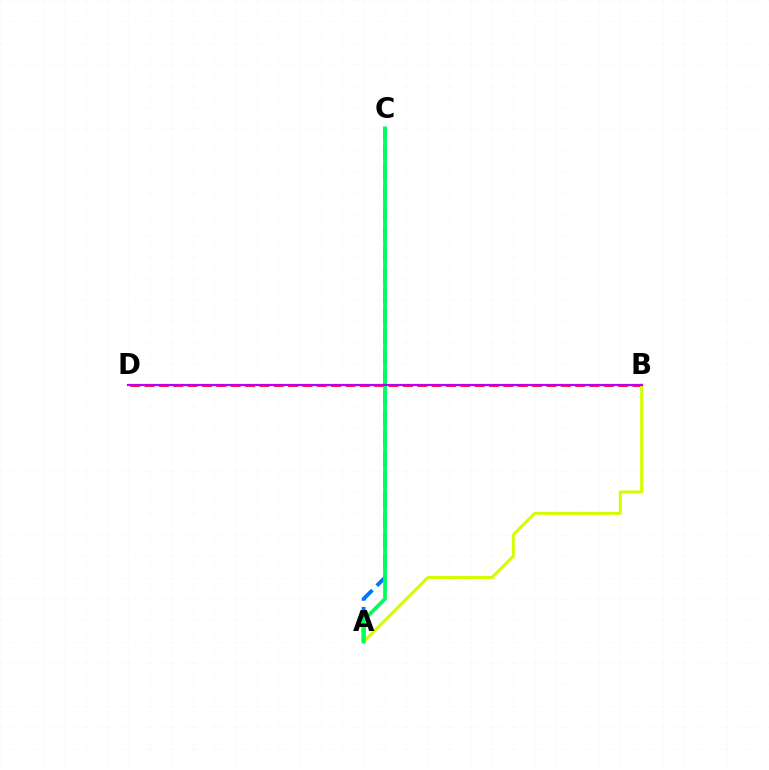{('A', 'C'): [{'color': '#0074ff', 'line_style': 'dashed', 'thickness': 2.78}, {'color': '#00ff5c', 'line_style': 'solid', 'thickness': 2.75}], ('B', 'D'): [{'color': '#ff0000', 'line_style': 'dashed', 'thickness': 1.95}, {'color': '#b900ff', 'line_style': 'solid', 'thickness': 1.58}], ('A', 'B'): [{'color': '#d1ff00', 'line_style': 'solid', 'thickness': 2.14}]}